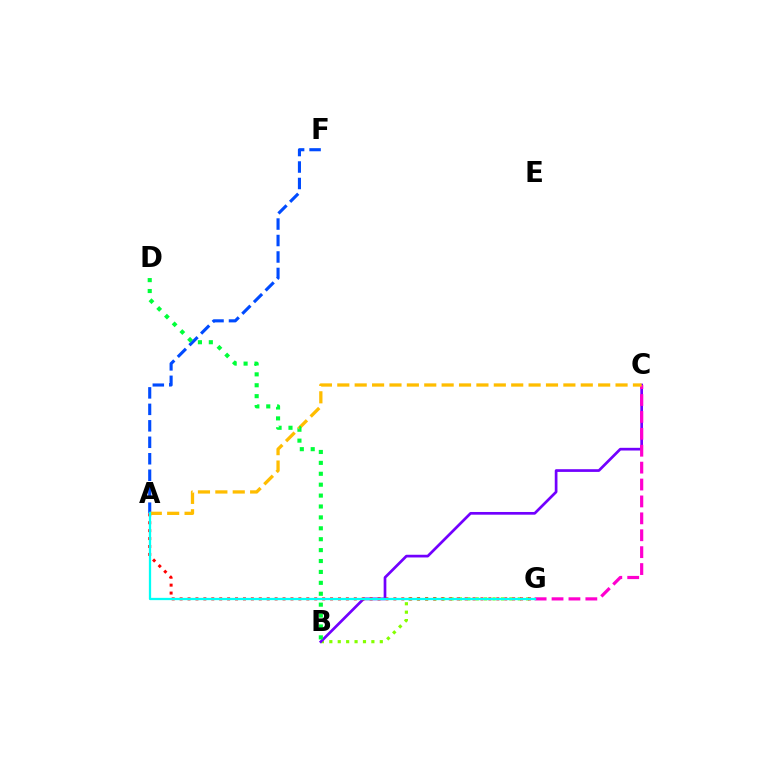{('B', 'G'): [{'color': '#84ff00', 'line_style': 'dotted', 'thickness': 2.29}], ('A', 'F'): [{'color': '#004bff', 'line_style': 'dashed', 'thickness': 2.24}], ('B', 'C'): [{'color': '#7200ff', 'line_style': 'solid', 'thickness': 1.95}], ('C', 'G'): [{'color': '#ff00cf', 'line_style': 'dashed', 'thickness': 2.3}], ('A', 'G'): [{'color': '#ff0000', 'line_style': 'dotted', 'thickness': 2.15}, {'color': '#00fff6', 'line_style': 'solid', 'thickness': 1.64}], ('A', 'C'): [{'color': '#ffbd00', 'line_style': 'dashed', 'thickness': 2.36}], ('B', 'D'): [{'color': '#00ff39', 'line_style': 'dotted', 'thickness': 2.96}]}